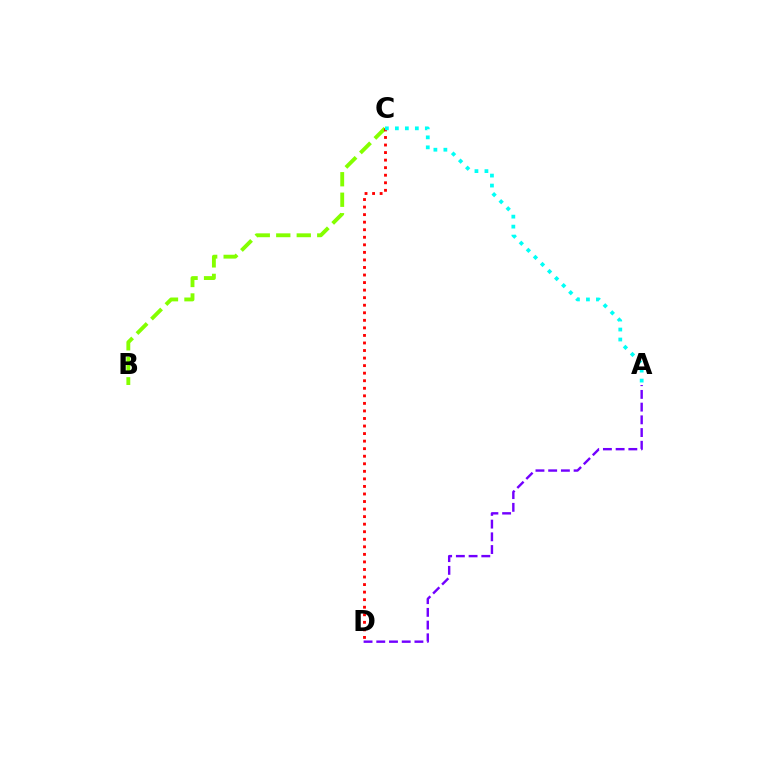{('B', 'C'): [{'color': '#84ff00', 'line_style': 'dashed', 'thickness': 2.78}], ('A', 'D'): [{'color': '#7200ff', 'line_style': 'dashed', 'thickness': 1.73}], ('C', 'D'): [{'color': '#ff0000', 'line_style': 'dotted', 'thickness': 2.05}], ('A', 'C'): [{'color': '#00fff6', 'line_style': 'dotted', 'thickness': 2.71}]}